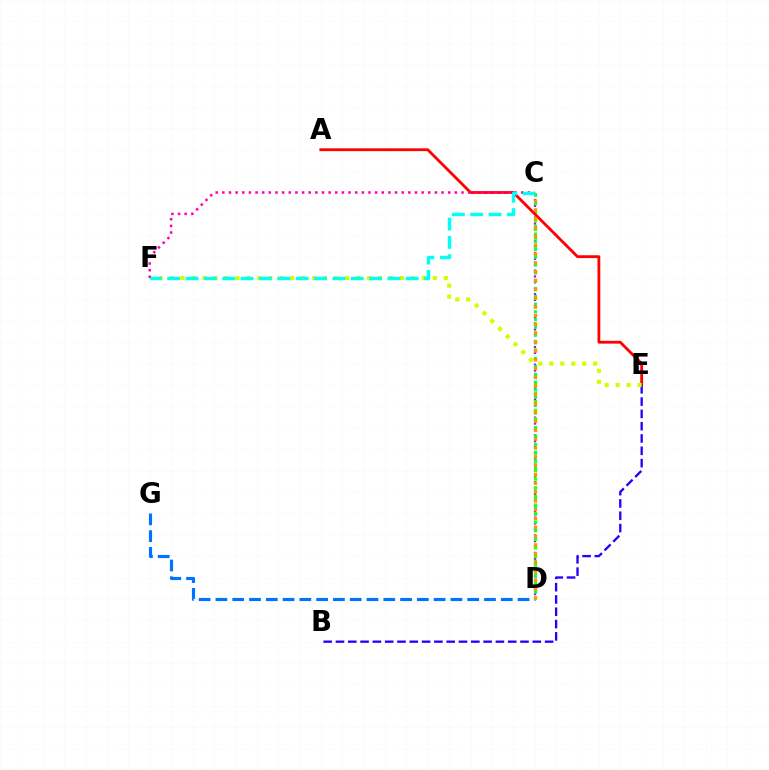{('D', 'G'): [{'color': '#0074ff', 'line_style': 'dashed', 'thickness': 2.28}], ('C', 'D'): [{'color': '#b900ff', 'line_style': 'dotted', 'thickness': 1.6}, {'color': '#3dff00', 'line_style': 'dotted', 'thickness': 2.34}, {'color': '#00ff5c', 'line_style': 'dotted', 'thickness': 2.12}, {'color': '#ff9400', 'line_style': 'dotted', 'thickness': 2.4}], ('A', 'E'): [{'color': '#ff0000', 'line_style': 'solid', 'thickness': 2.03}], ('B', 'E'): [{'color': '#2500ff', 'line_style': 'dashed', 'thickness': 1.67}], ('E', 'F'): [{'color': '#d1ff00', 'line_style': 'dotted', 'thickness': 2.98}], ('C', 'F'): [{'color': '#ff00ac', 'line_style': 'dotted', 'thickness': 1.8}, {'color': '#00fff6', 'line_style': 'dashed', 'thickness': 2.49}]}